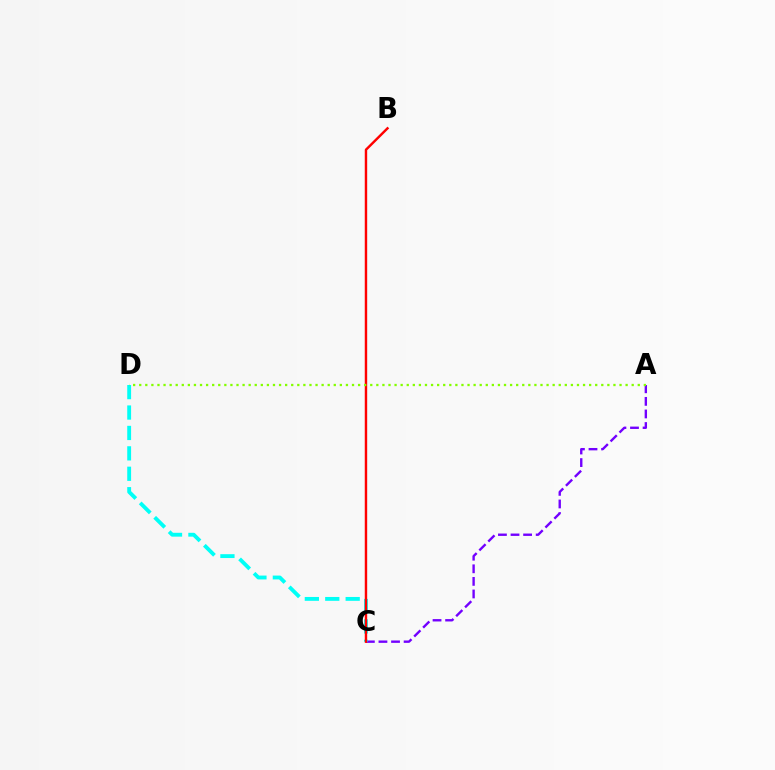{('A', 'C'): [{'color': '#7200ff', 'line_style': 'dashed', 'thickness': 1.71}], ('C', 'D'): [{'color': '#00fff6', 'line_style': 'dashed', 'thickness': 2.77}], ('B', 'C'): [{'color': '#ff0000', 'line_style': 'solid', 'thickness': 1.74}], ('A', 'D'): [{'color': '#84ff00', 'line_style': 'dotted', 'thickness': 1.65}]}